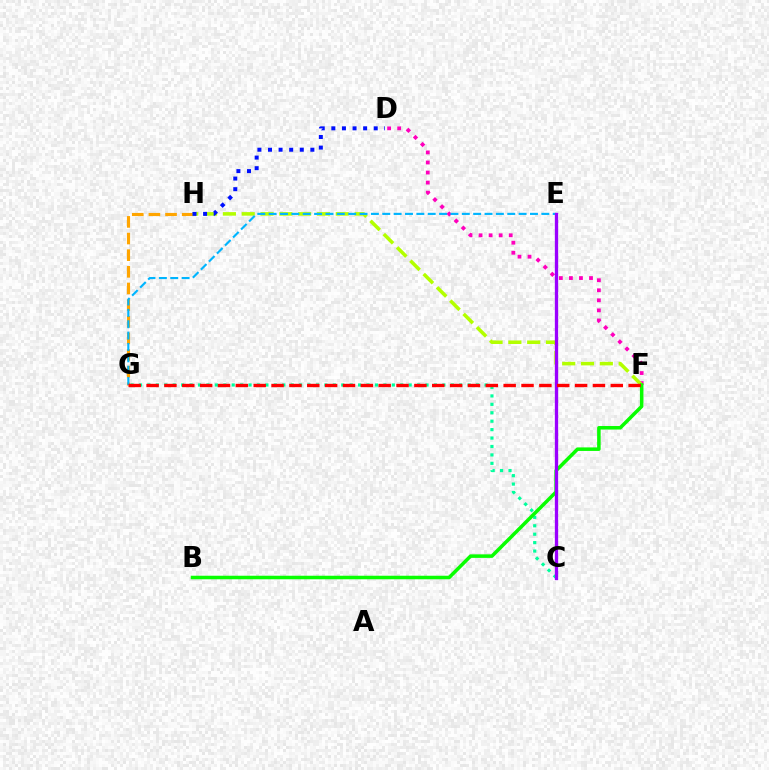{('C', 'G'): [{'color': '#00ff9d', 'line_style': 'dotted', 'thickness': 2.29}], ('D', 'F'): [{'color': '#ff00bd', 'line_style': 'dotted', 'thickness': 2.73}], ('G', 'H'): [{'color': '#ffa500', 'line_style': 'dashed', 'thickness': 2.26}], ('F', 'H'): [{'color': '#b3ff00', 'line_style': 'dashed', 'thickness': 2.56}], ('E', 'G'): [{'color': '#00b5ff', 'line_style': 'dashed', 'thickness': 1.54}], ('B', 'F'): [{'color': '#08ff00', 'line_style': 'solid', 'thickness': 2.54}], ('D', 'H'): [{'color': '#0010ff', 'line_style': 'dotted', 'thickness': 2.88}], ('C', 'E'): [{'color': '#9b00ff', 'line_style': 'solid', 'thickness': 2.38}], ('F', 'G'): [{'color': '#ff0000', 'line_style': 'dashed', 'thickness': 2.43}]}